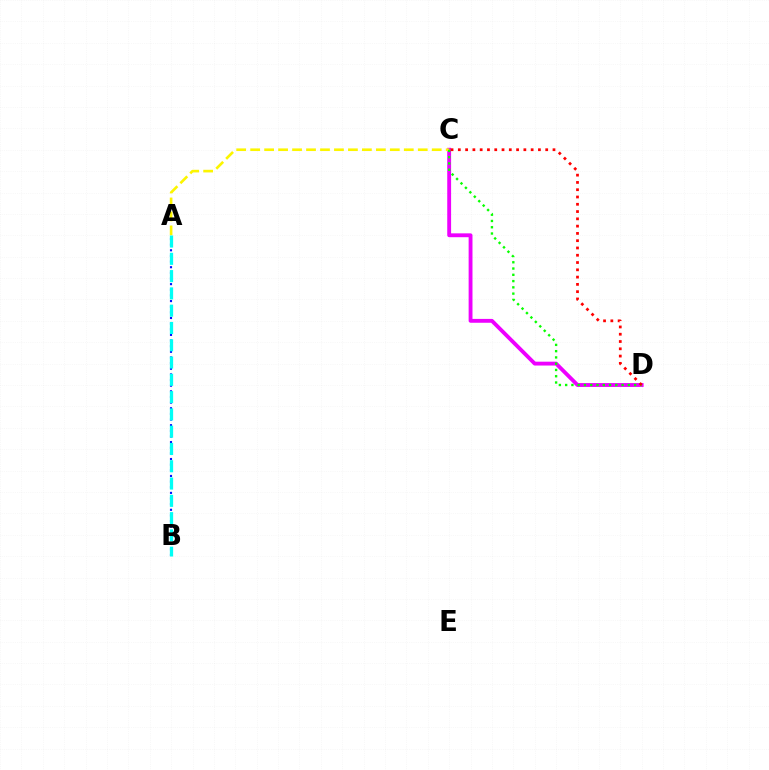{('C', 'D'): [{'color': '#ee00ff', 'line_style': 'solid', 'thickness': 2.77}, {'color': '#08ff00', 'line_style': 'dotted', 'thickness': 1.7}, {'color': '#ff0000', 'line_style': 'dotted', 'thickness': 1.98}], ('A', 'C'): [{'color': '#fcf500', 'line_style': 'dashed', 'thickness': 1.9}], ('A', 'B'): [{'color': '#0010ff', 'line_style': 'dotted', 'thickness': 1.53}, {'color': '#00fff6', 'line_style': 'dashed', 'thickness': 2.35}]}